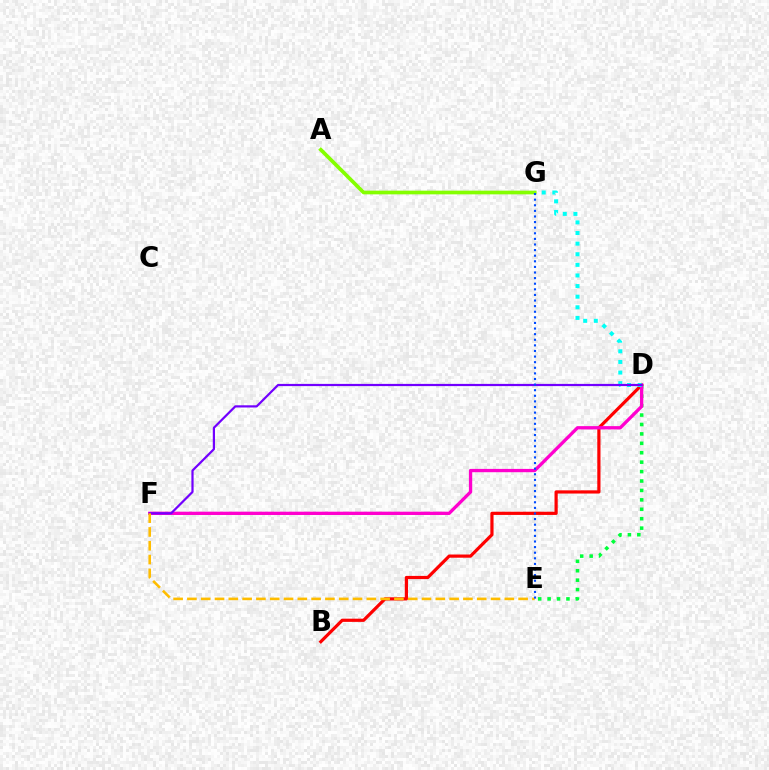{('B', 'D'): [{'color': '#ff0000', 'line_style': 'solid', 'thickness': 2.3}], ('D', 'E'): [{'color': '#00ff39', 'line_style': 'dotted', 'thickness': 2.56}], ('D', 'F'): [{'color': '#ff00cf', 'line_style': 'solid', 'thickness': 2.38}, {'color': '#7200ff', 'line_style': 'solid', 'thickness': 1.59}], ('D', 'G'): [{'color': '#00fff6', 'line_style': 'dotted', 'thickness': 2.88}], ('A', 'G'): [{'color': '#84ff00', 'line_style': 'solid', 'thickness': 2.66}], ('E', 'F'): [{'color': '#ffbd00', 'line_style': 'dashed', 'thickness': 1.87}], ('E', 'G'): [{'color': '#004bff', 'line_style': 'dotted', 'thickness': 1.52}]}